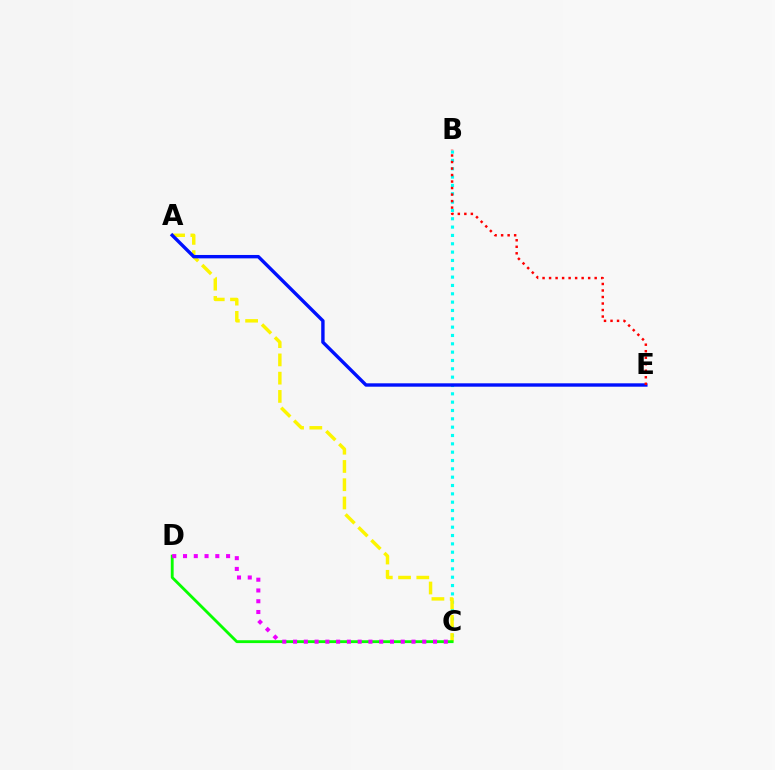{('B', 'C'): [{'color': '#00fff6', 'line_style': 'dotted', 'thickness': 2.26}], ('A', 'C'): [{'color': '#fcf500', 'line_style': 'dashed', 'thickness': 2.48}], ('A', 'E'): [{'color': '#0010ff', 'line_style': 'solid', 'thickness': 2.44}], ('B', 'E'): [{'color': '#ff0000', 'line_style': 'dotted', 'thickness': 1.77}], ('C', 'D'): [{'color': '#08ff00', 'line_style': 'solid', 'thickness': 2.05}, {'color': '#ee00ff', 'line_style': 'dotted', 'thickness': 2.93}]}